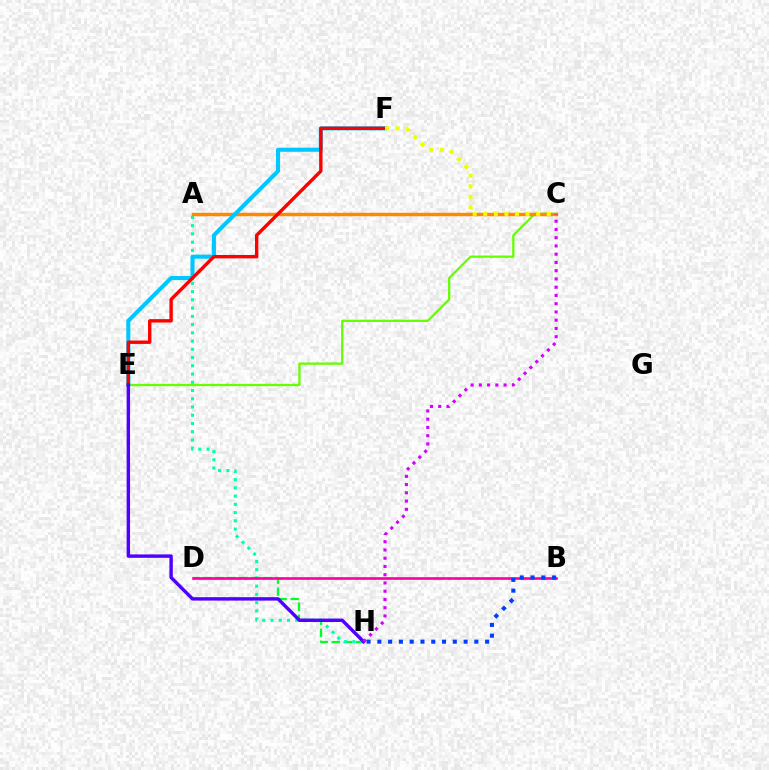{('C', 'E'): [{'color': '#66ff00', 'line_style': 'solid', 'thickness': 1.65}], ('D', 'H'): [{'color': '#00ff27', 'line_style': 'dashed', 'thickness': 1.63}], ('A', 'H'): [{'color': '#00ffaf', 'line_style': 'dotted', 'thickness': 2.24}], ('B', 'D'): [{'color': '#ff00a0', 'line_style': 'solid', 'thickness': 1.9}], ('A', 'C'): [{'color': '#ff8800', 'line_style': 'solid', 'thickness': 2.48}], ('E', 'F'): [{'color': '#00c7ff', 'line_style': 'solid', 'thickness': 2.94}, {'color': '#ff0000', 'line_style': 'solid', 'thickness': 2.44}], ('C', 'F'): [{'color': '#eeff00', 'line_style': 'dotted', 'thickness': 2.88}], ('E', 'H'): [{'color': '#4f00ff', 'line_style': 'solid', 'thickness': 2.46}], ('C', 'H'): [{'color': '#d600ff', 'line_style': 'dotted', 'thickness': 2.24}], ('B', 'H'): [{'color': '#003fff', 'line_style': 'dotted', 'thickness': 2.93}]}